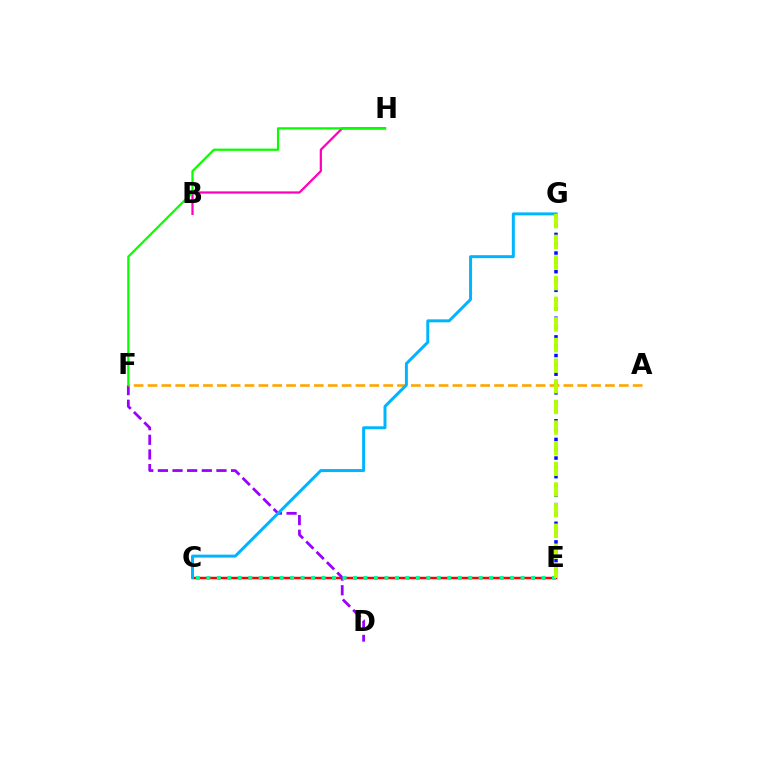{('C', 'E'): [{'color': '#ff0000', 'line_style': 'solid', 'thickness': 1.78}, {'color': '#00ff9d', 'line_style': 'dotted', 'thickness': 2.85}], ('D', 'F'): [{'color': '#9b00ff', 'line_style': 'dashed', 'thickness': 1.99}], ('A', 'F'): [{'color': '#ffa500', 'line_style': 'dashed', 'thickness': 1.88}], ('C', 'G'): [{'color': '#00b5ff', 'line_style': 'solid', 'thickness': 2.14}], ('B', 'H'): [{'color': '#ff00bd', 'line_style': 'solid', 'thickness': 1.61}], ('E', 'G'): [{'color': '#0010ff', 'line_style': 'dotted', 'thickness': 2.53}, {'color': '#b3ff00', 'line_style': 'dashed', 'thickness': 2.8}], ('F', 'H'): [{'color': '#08ff00', 'line_style': 'solid', 'thickness': 1.62}]}